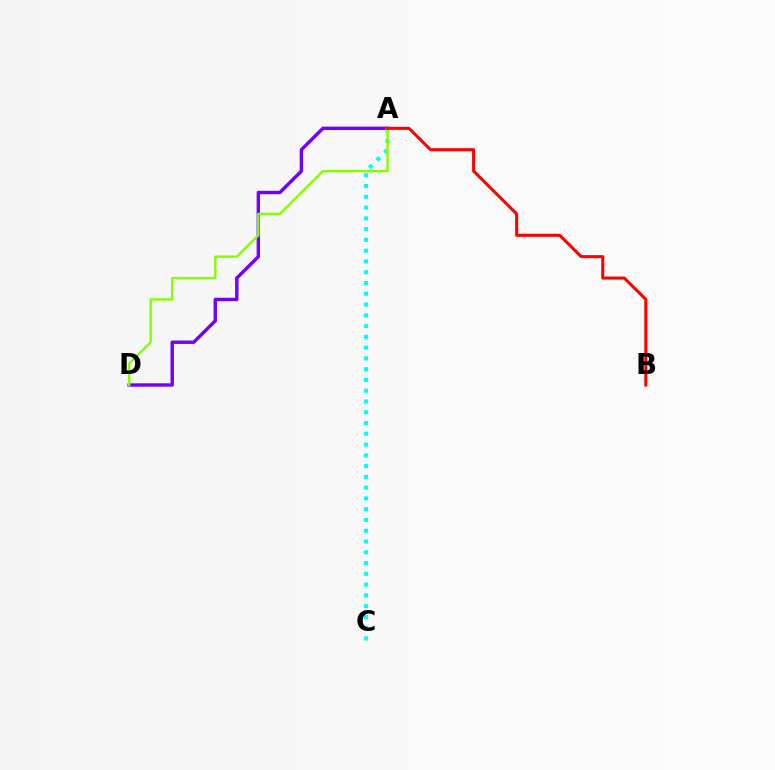{('A', 'D'): [{'color': '#7200ff', 'line_style': 'solid', 'thickness': 2.45}, {'color': '#84ff00', 'line_style': 'solid', 'thickness': 1.72}], ('A', 'C'): [{'color': '#00fff6', 'line_style': 'dotted', 'thickness': 2.93}], ('A', 'B'): [{'color': '#ff0000', 'line_style': 'solid', 'thickness': 2.2}]}